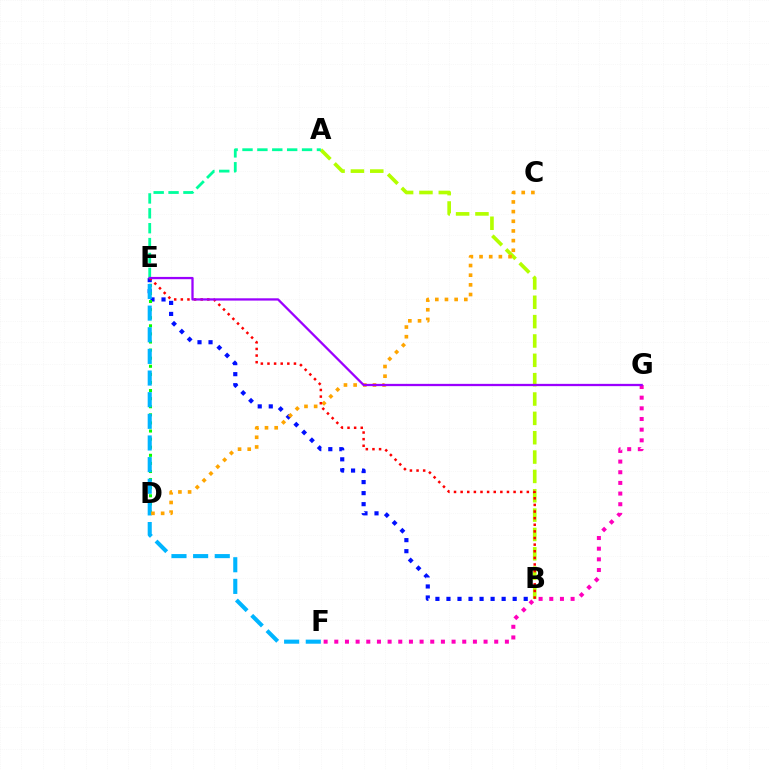{('A', 'B'): [{'color': '#b3ff00', 'line_style': 'dashed', 'thickness': 2.63}], ('B', 'E'): [{'color': '#0010ff', 'line_style': 'dotted', 'thickness': 3.0}, {'color': '#ff0000', 'line_style': 'dotted', 'thickness': 1.8}], ('F', 'G'): [{'color': '#ff00bd', 'line_style': 'dotted', 'thickness': 2.9}], ('D', 'E'): [{'color': '#08ff00', 'line_style': 'dotted', 'thickness': 2.2}], ('E', 'F'): [{'color': '#00b5ff', 'line_style': 'dashed', 'thickness': 2.94}], ('A', 'E'): [{'color': '#00ff9d', 'line_style': 'dashed', 'thickness': 2.02}], ('C', 'D'): [{'color': '#ffa500', 'line_style': 'dotted', 'thickness': 2.63}], ('E', 'G'): [{'color': '#9b00ff', 'line_style': 'solid', 'thickness': 1.64}]}